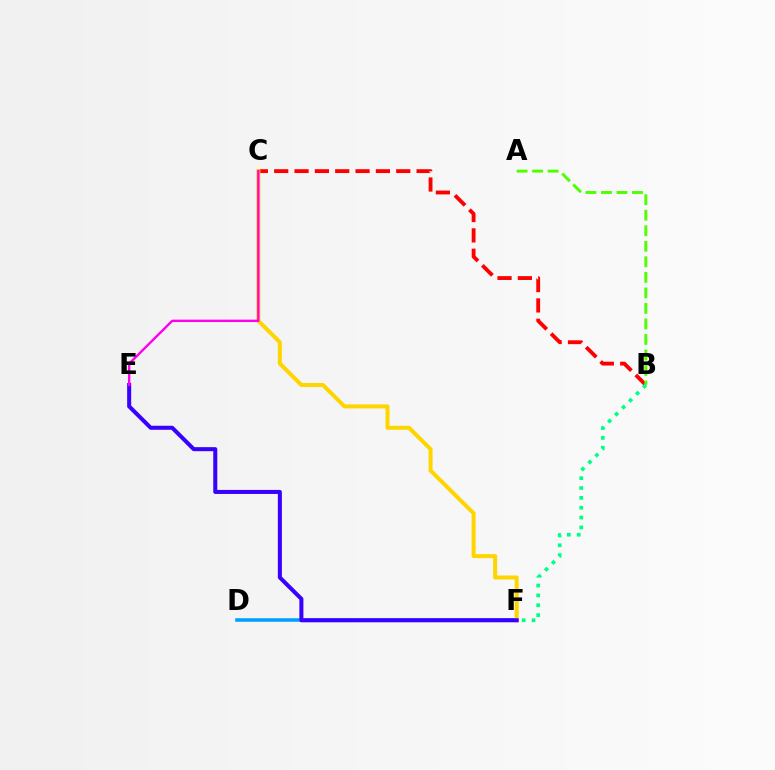{('B', 'C'): [{'color': '#ff0000', 'line_style': 'dashed', 'thickness': 2.76}], ('A', 'B'): [{'color': '#4fff00', 'line_style': 'dashed', 'thickness': 2.11}], ('D', 'F'): [{'color': '#009eff', 'line_style': 'solid', 'thickness': 2.55}], ('C', 'F'): [{'color': '#ffd500', 'line_style': 'solid', 'thickness': 2.89}], ('E', 'F'): [{'color': '#3700ff', 'line_style': 'solid', 'thickness': 2.9}], ('C', 'E'): [{'color': '#ff00ed', 'line_style': 'solid', 'thickness': 1.72}], ('B', 'F'): [{'color': '#00ff86', 'line_style': 'dotted', 'thickness': 2.68}]}